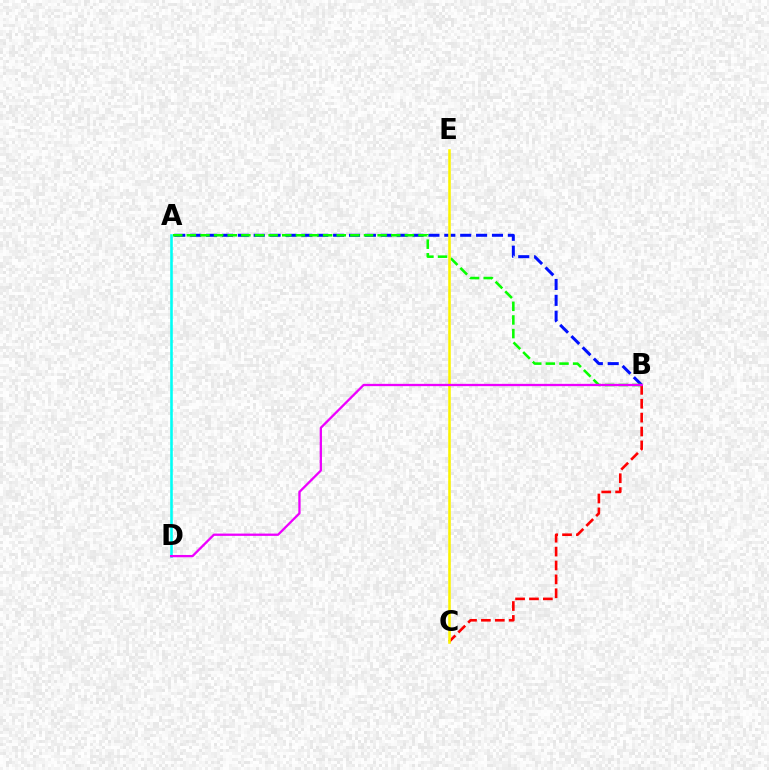{('A', 'D'): [{'color': '#00fff6', 'line_style': 'solid', 'thickness': 1.86}], ('B', 'C'): [{'color': '#ff0000', 'line_style': 'dashed', 'thickness': 1.89}], ('A', 'B'): [{'color': '#0010ff', 'line_style': 'dashed', 'thickness': 2.16}, {'color': '#08ff00', 'line_style': 'dashed', 'thickness': 1.85}], ('C', 'E'): [{'color': '#fcf500', 'line_style': 'solid', 'thickness': 1.83}], ('B', 'D'): [{'color': '#ee00ff', 'line_style': 'solid', 'thickness': 1.65}]}